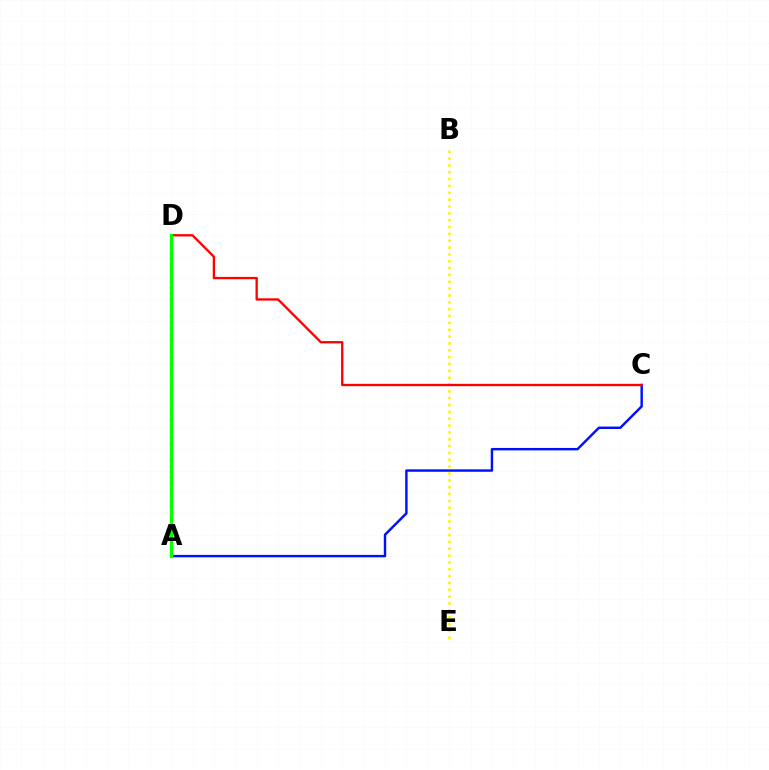{('B', 'E'): [{'color': '#fcf500', 'line_style': 'dotted', 'thickness': 1.86}], ('A', 'D'): [{'color': '#ee00ff', 'line_style': 'dotted', 'thickness': 1.56}, {'color': '#00fff6', 'line_style': 'dashed', 'thickness': 1.61}, {'color': '#08ff00', 'line_style': 'solid', 'thickness': 2.24}], ('A', 'C'): [{'color': '#0010ff', 'line_style': 'solid', 'thickness': 1.75}], ('C', 'D'): [{'color': '#ff0000', 'line_style': 'solid', 'thickness': 1.67}]}